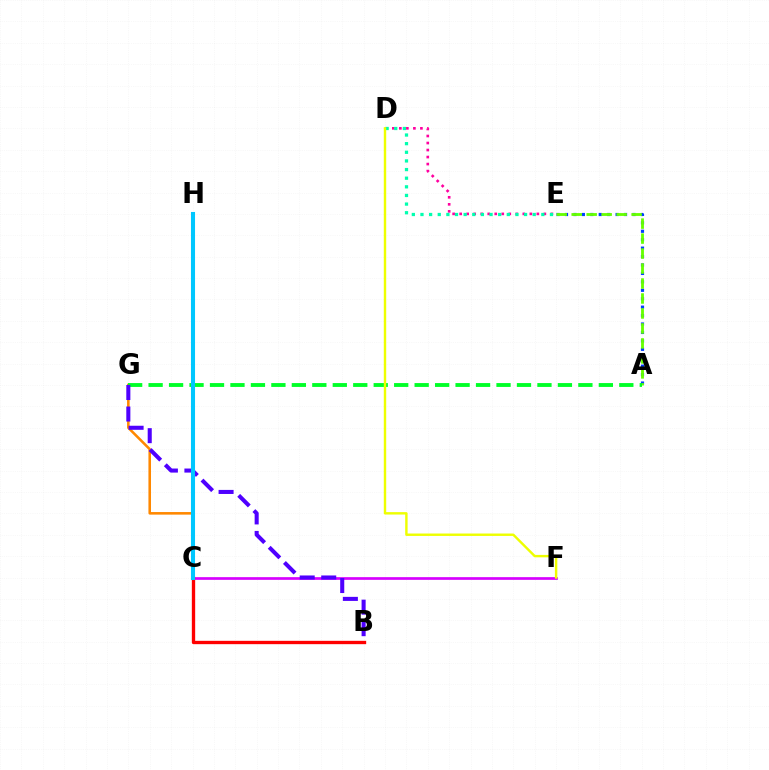{('C', 'F'): [{'color': '#d600ff', 'line_style': 'solid', 'thickness': 1.94}], ('A', 'E'): [{'color': '#003fff', 'line_style': 'dotted', 'thickness': 2.29}, {'color': '#66ff00', 'line_style': 'dashed', 'thickness': 2.03}], ('B', 'C'): [{'color': '#ff0000', 'line_style': 'solid', 'thickness': 2.4}], ('D', 'E'): [{'color': '#ff00a0', 'line_style': 'dotted', 'thickness': 1.91}, {'color': '#00ffaf', 'line_style': 'dotted', 'thickness': 2.35}], ('C', 'G'): [{'color': '#ff8800', 'line_style': 'solid', 'thickness': 1.85}], ('A', 'G'): [{'color': '#00ff27', 'line_style': 'dashed', 'thickness': 2.78}], ('D', 'F'): [{'color': '#eeff00', 'line_style': 'solid', 'thickness': 1.74}], ('B', 'G'): [{'color': '#4f00ff', 'line_style': 'dashed', 'thickness': 2.92}], ('C', 'H'): [{'color': '#00c7ff', 'line_style': 'solid', 'thickness': 2.93}]}